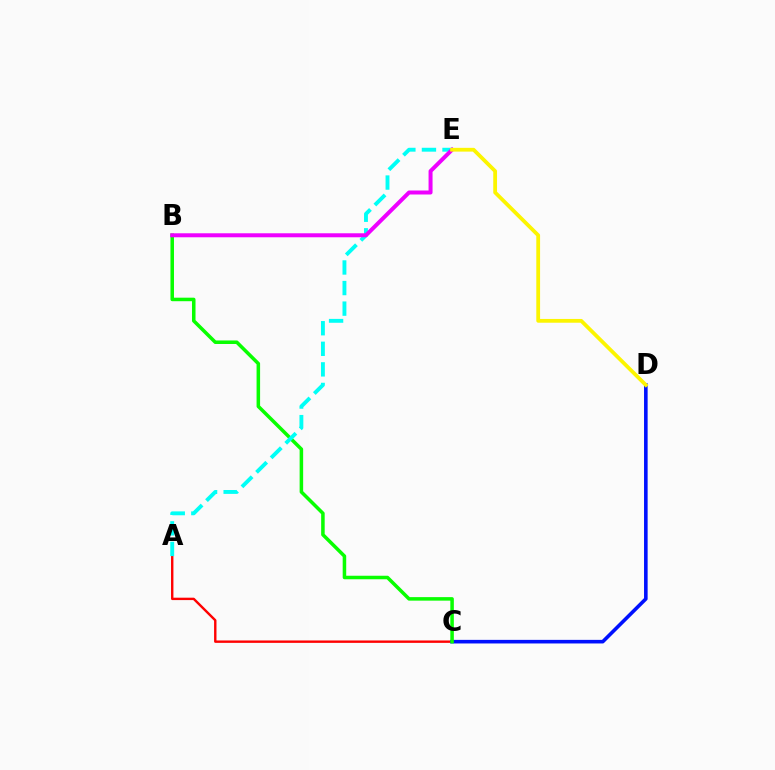{('A', 'C'): [{'color': '#ff0000', 'line_style': 'solid', 'thickness': 1.72}], ('C', 'D'): [{'color': '#0010ff', 'line_style': 'solid', 'thickness': 2.59}], ('B', 'C'): [{'color': '#08ff00', 'line_style': 'solid', 'thickness': 2.54}], ('A', 'E'): [{'color': '#00fff6', 'line_style': 'dashed', 'thickness': 2.79}], ('B', 'E'): [{'color': '#ee00ff', 'line_style': 'solid', 'thickness': 2.88}], ('D', 'E'): [{'color': '#fcf500', 'line_style': 'solid', 'thickness': 2.72}]}